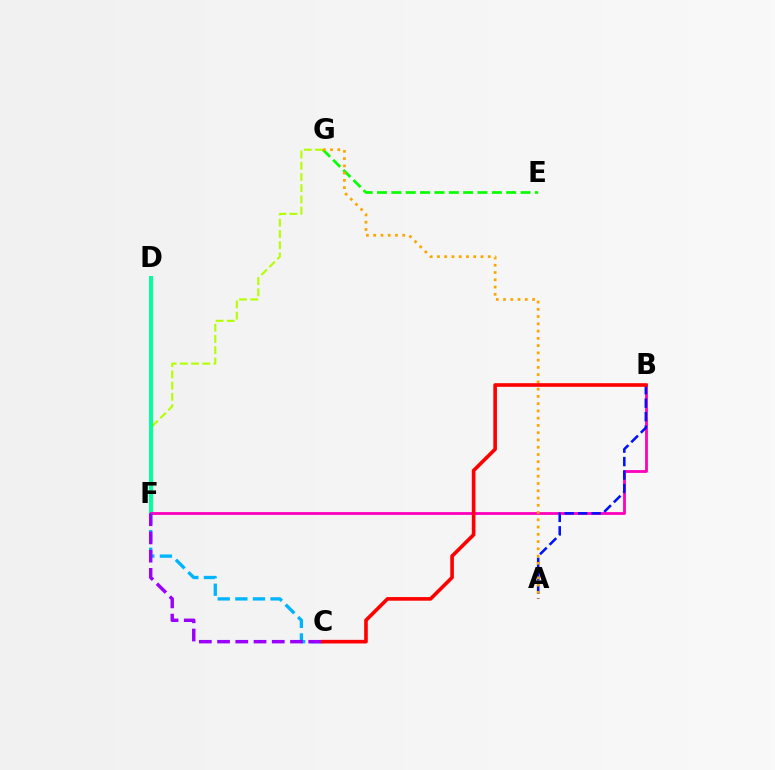{('F', 'G'): [{'color': '#b3ff00', 'line_style': 'dashed', 'thickness': 1.52}], ('D', 'F'): [{'color': '#00ff9d', 'line_style': 'solid', 'thickness': 2.84}], ('E', 'G'): [{'color': '#08ff00', 'line_style': 'dashed', 'thickness': 1.95}], ('B', 'F'): [{'color': '#ff00bd', 'line_style': 'solid', 'thickness': 2.02}], ('A', 'B'): [{'color': '#0010ff', 'line_style': 'dashed', 'thickness': 1.83}], ('C', 'F'): [{'color': '#00b5ff', 'line_style': 'dashed', 'thickness': 2.39}, {'color': '#9b00ff', 'line_style': 'dashed', 'thickness': 2.48}], ('A', 'G'): [{'color': '#ffa500', 'line_style': 'dotted', 'thickness': 1.97}], ('B', 'C'): [{'color': '#ff0000', 'line_style': 'solid', 'thickness': 2.61}]}